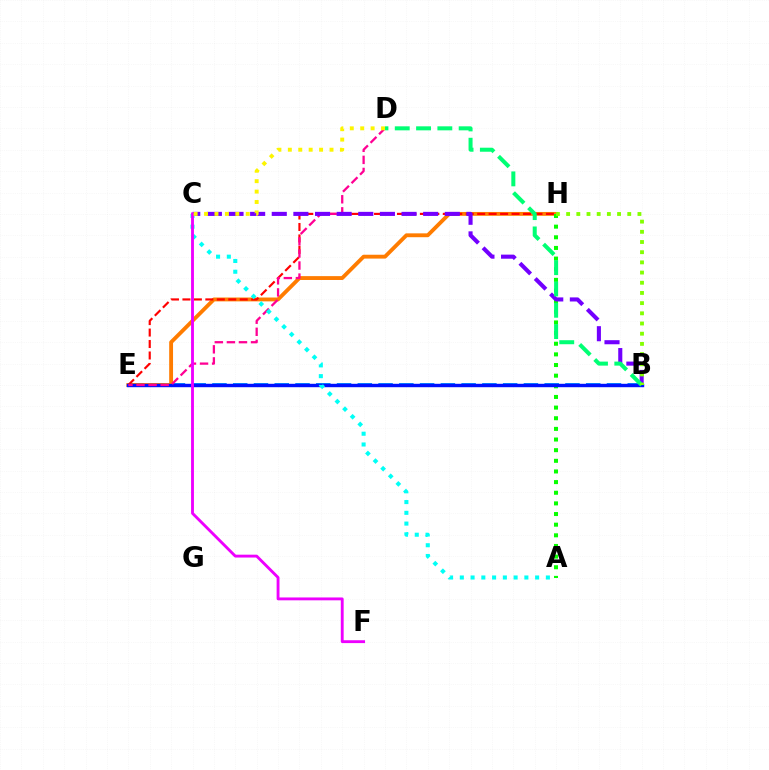{('B', 'E'): [{'color': '#008cff', 'line_style': 'dashed', 'thickness': 2.82}, {'color': '#0010ff', 'line_style': 'solid', 'thickness': 2.46}], ('E', 'H'): [{'color': '#ff7c00', 'line_style': 'solid', 'thickness': 2.78}, {'color': '#ff0000', 'line_style': 'dashed', 'thickness': 1.56}], ('A', 'H'): [{'color': '#08ff00', 'line_style': 'dotted', 'thickness': 2.89}], ('D', 'E'): [{'color': '#ff0094', 'line_style': 'dashed', 'thickness': 1.64}], ('B', 'C'): [{'color': '#7200ff', 'line_style': 'dashed', 'thickness': 2.94}], ('B', 'D'): [{'color': '#00ff74', 'line_style': 'dashed', 'thickness': 2.89}], ('A', 'C'): [{'color': '#00fff6', 'line_style': 'dotted', 'thickness': 2.92}], ('C', 'F'): [{'color': '#ee00ff', 'line_style': 'solid', 'thickness': 2.06}], ('B', 'H'): [{'color': '#84ff00', 'line_style': 'dotted', 'thickness': 2.77}], ('C', 'D'): [{'color': '#fcf500', 'line_style': 'dotted', 'thickness': 2.83}]}